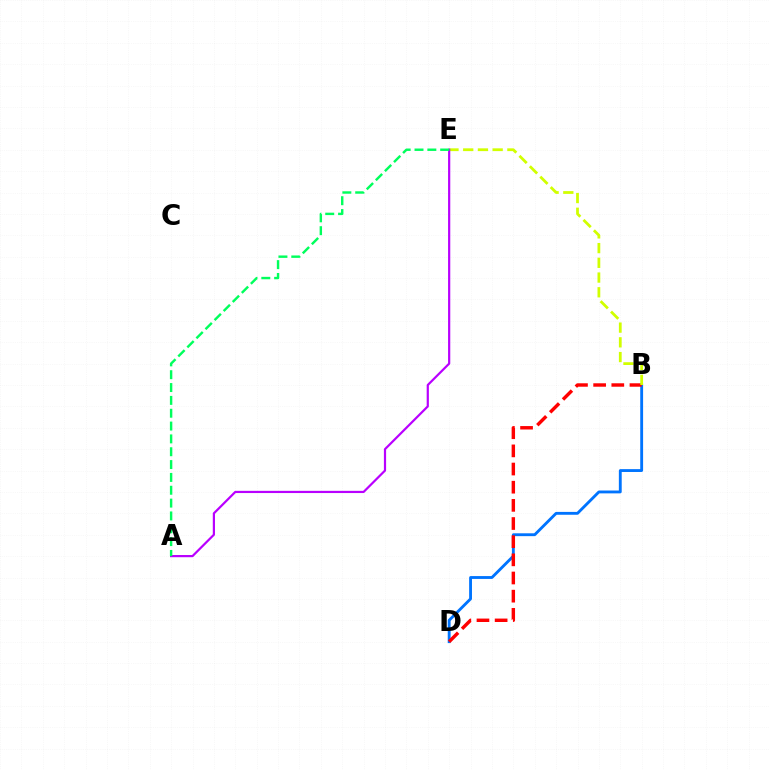{('B', 'D'): [{'color': '#0074ff', 'line_style': 'solid', 'thickness': 2.06}, {'color': '#ff0000', 'line_style': 'dashed', 'thickness': 2.47}], ('B', 'E'): [{'color': '#d1ff00', 'line_style': 'dashed', 'thickness': 2.0}], ('A', 'E'): [{'color': '#b900ff', 'line_style': 'solid', 'thickness': 1.59}, {'color': '#00ff5c', 'line_style': 'dashed', 'thickness': 1.74}]}